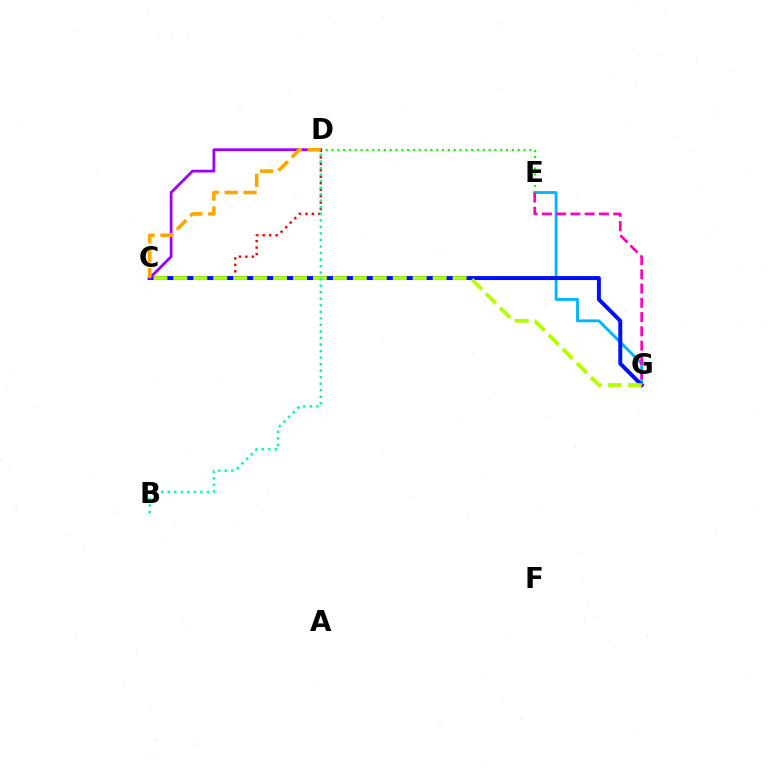{('E', 'G'): [{'color': '#00b5ff', 'line_style': 'solid', 'thickness': 2.06}, {'color': '#ff00bd', 'line_style': 'dashed', 'thickness': 1.94}], ('C', 'D'): [{'color': '#ff0000', 'line_style': 'dotted', 'thickness': 1.75}, {'color': '#9b00ff', 'line_style': 'solid', 'thickness': 2.0}, {'color': '#ffa500', 'line_style': 'dashed', 'thickness': 2.57}], ('C', 'G'): [{'color': '#0010ff', 'line_style': 'solid', 'thickness': 2.86}, {'color': '#b3ff00', 'line_style': 'dashed', 'thickness': 2.71}], ('D', 'E'): [{'color': '#08ff00', 'line_style': 'dotted', 'thickness': 1.58}], ('B', 'D'): [{'color': '#00ff9d', 'line_style': 'dotted', 'thickness': 1.78}]}